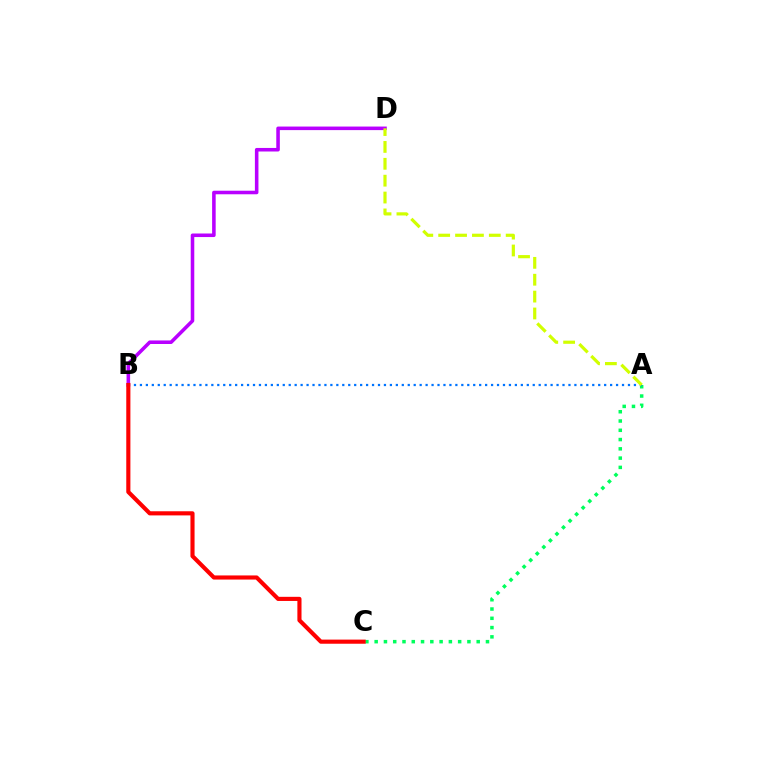{('A', 'C'): [{'color': '#00ff5c', 'line_style': 'dotted', 'thickness': 2.52}], ('A', 'B'): [{'color': '#0074ff', 'line_style': 'dotted', 'thickness': 1.62}], ('B', 'D'): [{'color': '#b900ff', 'line_style': 'solid', 'thickness': 2.56}], ('A', 'D'): [{'color': '#d1ff00', 'line_style': 'dashed', 'thickness': 2.29}], ('B', 'C'): [{'color': '#ff0000', 'line_style': 'solid', 'thickness': 2.97}]}